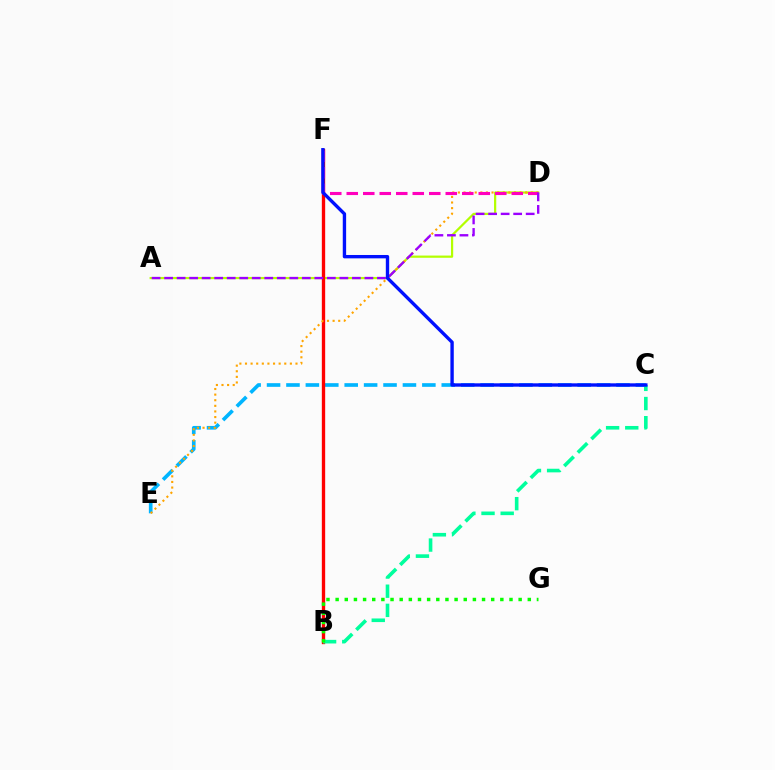{('A', 'D'): [{'color': '#b3ff00', 'line_style': 'solid', 'thickness': 1.59}, {'color': '#9b00ff', 'line_style': 'dashed', 'thickness': 1.7}], ('C', 'E'): [{'color': '#00b5ff', 'line_style': 'dashed', 'thickness': 2.64}], ('B', 'F'): [{'color': '#ff0000', 'line_style': 'solid', 'thickness': 2.4}], ('B', 'C'): [{'color': '#00ff9d', 'line_style': 'dashed', 'thickness': 2.6}], ('D', 'E'): [{'color': '#ffa500', 'line_style': 'dotted', 'thickness': 1.52}], ('D', 'F'): [{'color': '#ff00bd', 'line_style': 'dashed', 'thickness': 2.24}], ('B', 'G'): [{'color': '#08ff00', 'line_style': 'dotted', 'thickness': 2.49}], ('C', 'F'): [{'color': '#0010ff', 'line_style': 'solid', 'thickness': 2.42}]}